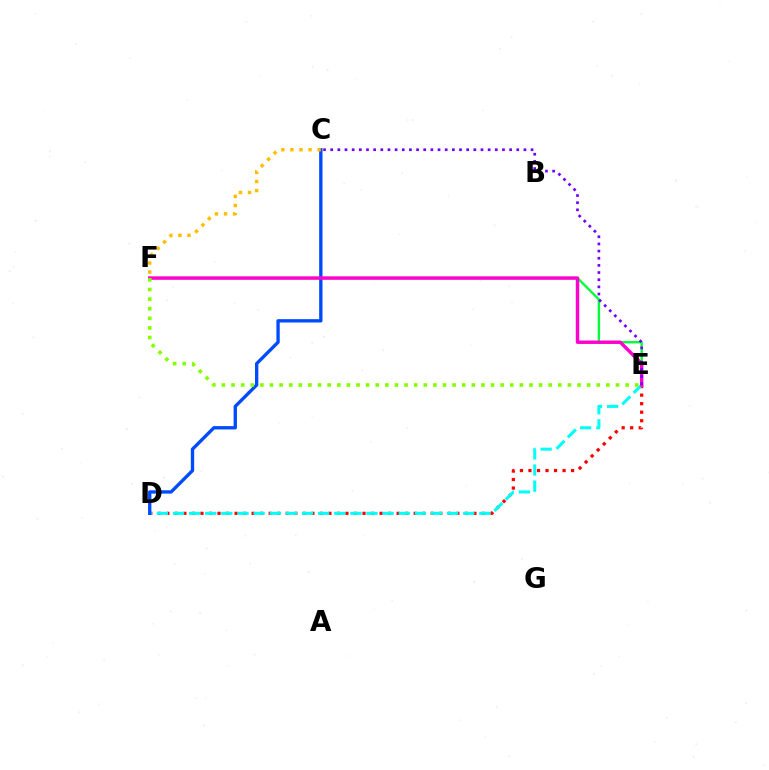{('D', 'E'): [{'color': '#ff0000', 'line_style': 'dotted', 'thickness': 2.32}, {'color': '#00fff6', 'line_style': 'dashed', 'thickness': 2.19}], ('E', 'F'): [{'color': '#00ff39', 'line_style': 'solid', 'thickness': 1.72}, {'color': '#ff00cf', 'line_style': 'solid', 'thickness': 2.47}, {'color': '#84ff00', 'line_style': 'dotted', 'thickness': 2.61}], ('C', 'D'): [{'color': '#004bff', 'line_style': 'solid', 'thickness': 2.4}], ('C', 'E'): [{'color': '#7200ff', 'line_style': 'dotted', 'thickness': 1.94}], ('C', 'F'): [{'color': '#ffbd00', 'line_style': 'dotted', 'thickness': 2.47}]}